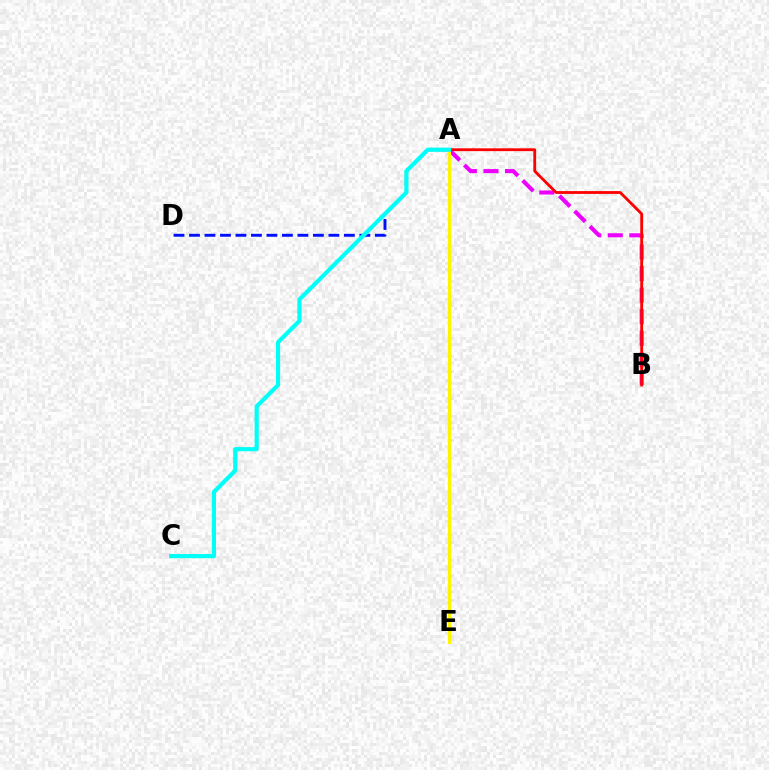{('A', 'E'): [{'color': '#08ff00', 'line_style': 'dotted', 'thickness': 2.31}, {'color': '#fcf500', 'line_style': 'solid', 'thickness': 2.23}], ('A', 'B'): [{'color': '#ee00ff', 'line_style': 'dashed', 'thickness': 2.93}, {'color': '#ff0000', 'line_style': 'solid', 'thickness': 2.02}], ('A', 'D'): [{'color': '#0010ff', 'line_style': 'dashed', 'thickness': 2.1}], ('A', 'C'): [{'color': '#00fff6', 'line_style': 'solid', 'thickness': 3.0}]}